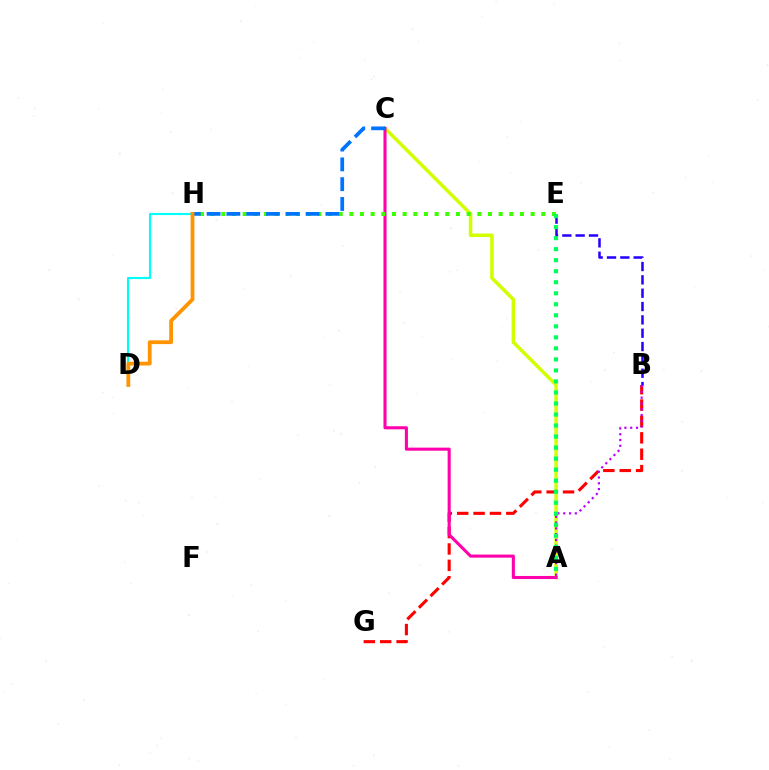{('B', 'G'): [{'color': '#ff0000', 'line_style': 'dashed', 'thickness': 2.23}], ('D', 'H'): [{'color': '#00fff6', 'line_style': 'solid', 'thickness': 1.54}, {'color': '#ff9400', 'line_style': 'solid', 'thickness': 2.72}], ('A', 'C'): [{'color': '#d1ff00', 'line_style': 'solid', 'thickness': 2.53}, {'color': '#ff00ac', 'line_style': 'solid', 'thickness': 2.21}], ('E', 'H'): [{'color': '#3dff00', 'line_style': 'dotted', 'thickness': 2.9}], ('B', 'E'): [{'color': '#2500ff', 'line_style': 'dashed', 'thickness': 1.81}], ('A', 'B'): [{'color': '#b900ff', 'line_style': 'dotted', 'thickness': 1.57}], ('C', 'H'): [{'color': '#0074ff', 'line_style': 'dashed', 'thickness': 2.69}], ('A', 'E'): [{'color': '#00ff5c', 'line_style': 'dotted', 'thickness': 3.0}]}